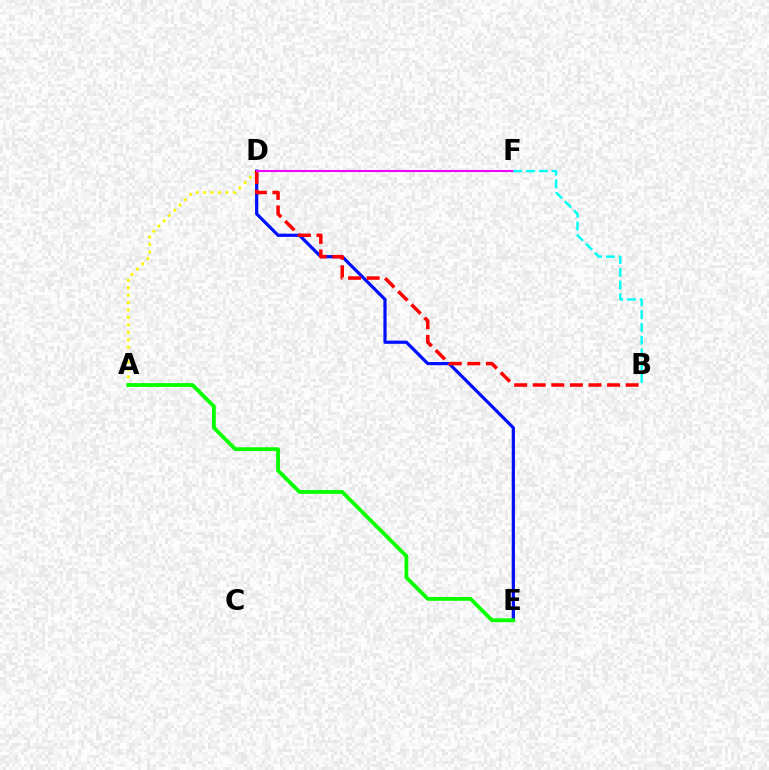{('A', 'D'): [{'color': '#fcf500', 'line_style': 'dotted', 'thickness': 2.02}], ('D', 'E'): [{'color': '#0010ff', 'line_style': 'solid', 'thickness': 2.32}], ('B', 'D'): [{'color': '#ff0000', 'line_style': 'dashed', 'thickness': 2.52}], ('A', 'E'): [{'color': '#08ff00', 'line_style': 'solid', 'thickness': 2.74}], ('D', 'F'): [{'color': '#ee00ff', 'line_style': 'solid', 'thickness': 1.51}], ('B', 'F'): [{'color': '#00fff6', 'line_style': 'dashed', 'thickness': 1.73}]}